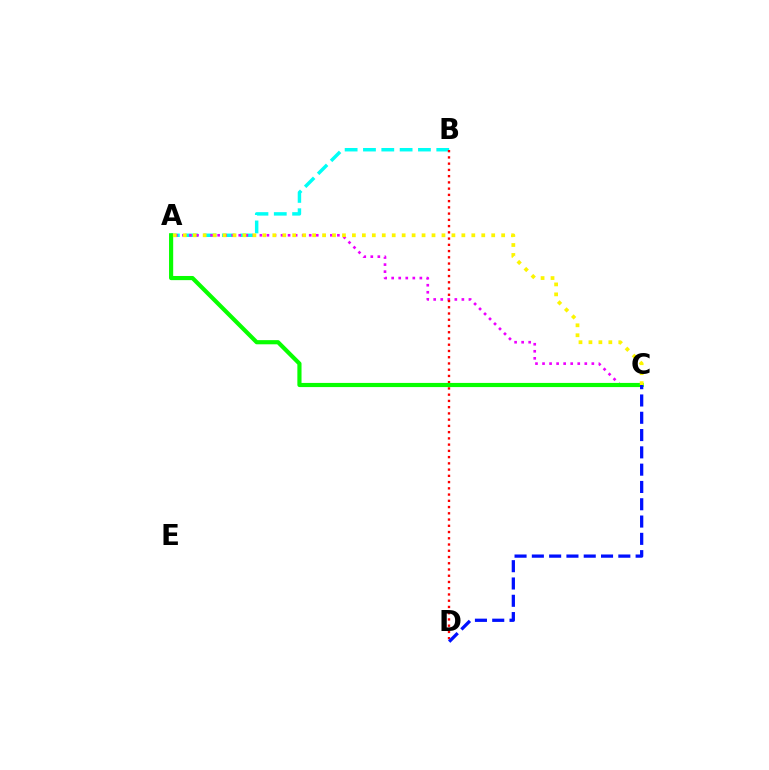{('A', 'B'): [{'color': '#00fff6', 'line_style': 'dashed', 'thickness': 2.49}], ('A', 'C'): [{'color': '#ee00ff', 'line_style': 'dotted', 'thickness': 1.91}, {'color': '#08ff00', 'line_style': 'solid', 'thickness': 2.99}, {'color': '#fcf500', 'line_style': 'dotted', 'thickness': 2.7}], ('B', 'D'): [{'color': '#ff0000', 'line_style': 'dotted', 'thickness': 1.7}], ('C', 'D'): [{'color': '#0010ff', 'line_style': 'dashed', 'thickness': 2.35}]}